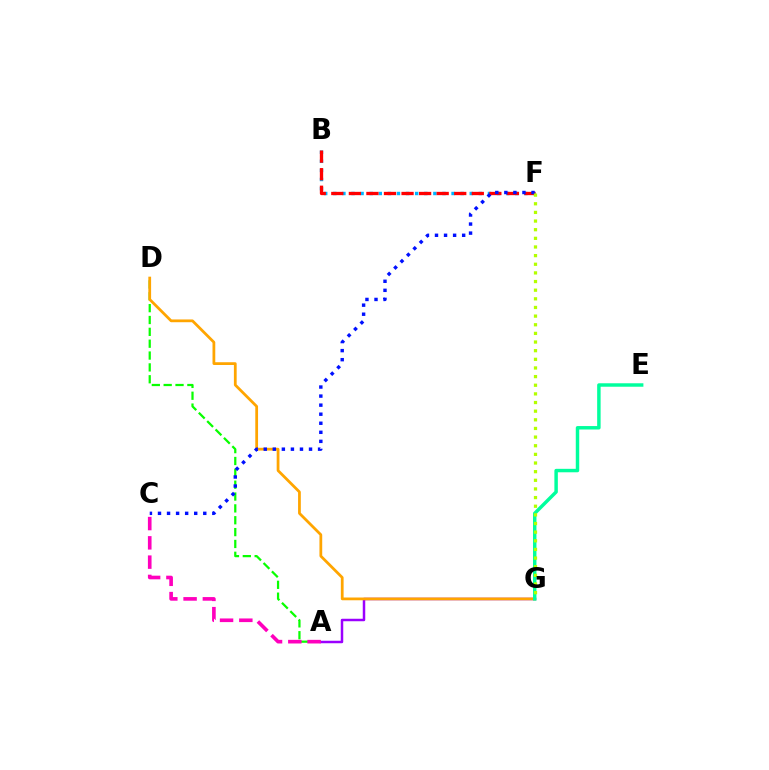{('A', 'D'): [{'color': '#08ff00', 'line_style': 'dashed', 'thickness': 1.61}], ('A', 'G'): [{'color': '#9b00ff', 'line_style': 'solid', 'thickness': 1.79}], ('B', 'F'): [{'color': '#00b5ff', 'line_style': 'dotted', 'thickness': 2.47}, {'color': '#ff0000', 'line_style': 'dashed', 'thickness': 2.39}], ('D', 'G'): [{'color': '#ffa500', 'line_style': 'solid', 'thickness': 1.99}], ('A', 'C'): [{'color': '#ff00bd', 'line_style': 'dashed', 'thickness': 2.62}], ('E', 'G'): [{'color': '#00ff9d', 'line_style': 'solid', 'thickness': 2.49}], ('C', 'F'): [{'color': '#0010ff', 'line_style': 'dotted', 'thickness': 2.46}], ('F', 'G'): [{'color': '#b3ff00', 'line_style': 'dotted', 'thickness': 2.35}]}